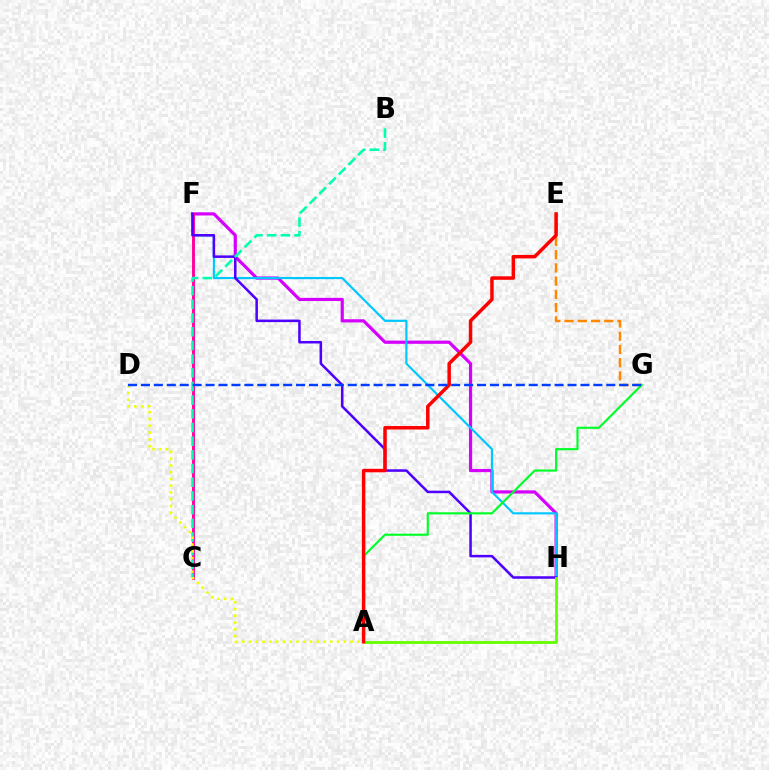{('E', 'G'): [{'color': '#ff8800', 'line_style': 'dashed', 'thickness': 1.8}], ('F', 'H'): [{'color': '#d600ff', 'line_style': 'solid', 'thickness': 2.29}, {'color': '#00c7ff', 'line_style': 'solid', 'thickness': 1.55}, {'color': '#4f00ff', 'line_style': 'solid', 'thickness': 1.82}], ('C', 'F'): [{'color': '#ff00a0', 'line_style': 'solid', 'thickness': 2.1}], ('B', 'C'): [{'color': '#00ffaf', 'line_style': 'dashed', 'thickness': 1.86}], ('A', 'D'): [{'color': '#eeff00', 'line_style': 'dotted', 'thickness': 1.84}], ('A', 'H'): [{'color': '#66ff00', 'line_style': 'solid', 'thickness': 2.04}], ('A', 'G'): [{'color': '#00ff27', 'line_style': 'solid', 'thickness': 1.55}], ('A', 'E'): [{'color': '#ff0000', 'line_style': 'solid', 'thickness': 2.51}], ('D', 'G'): [{'color': '#003fff', 'line_style': 'dashed', 'thickness': 1.76}]}